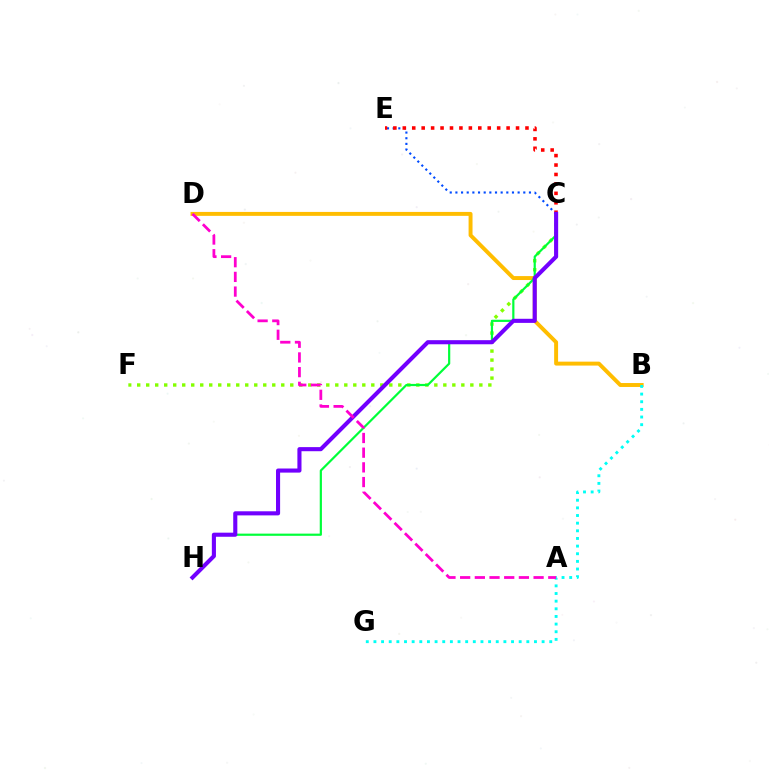{('B', 'D'): [{'color': '#ffbd00', 'line_style': 'solid', 'thickness': 2.83}], ('C', 'F'): [{'color': '#84ff00', 'line_style': 'dotted', 'thickness': 2.45}], ('C', 'E'): [{'color': '#004bff', 'line_style': 'dotted', 'thickness': 1.54}, {'color': '#ff0000', 'line_style': 'dotted', 'thickness': 2.56}], ('C', 'H'): [{'color': '#00ff39', 'line_style': 'solid', 'thickness': 1.58}, {'color': '#7200ff', 'line_style': 'solid', 'thickness': 2.95}], ('B', 'G'): [{'color': '#00fff6', 'line_style': 'dotted', 'thickness': 2.08}], ('A', 'D'): [{'color': '#ff00cf', 'line_style': 'dashed', 'thickness': 2.0}]}